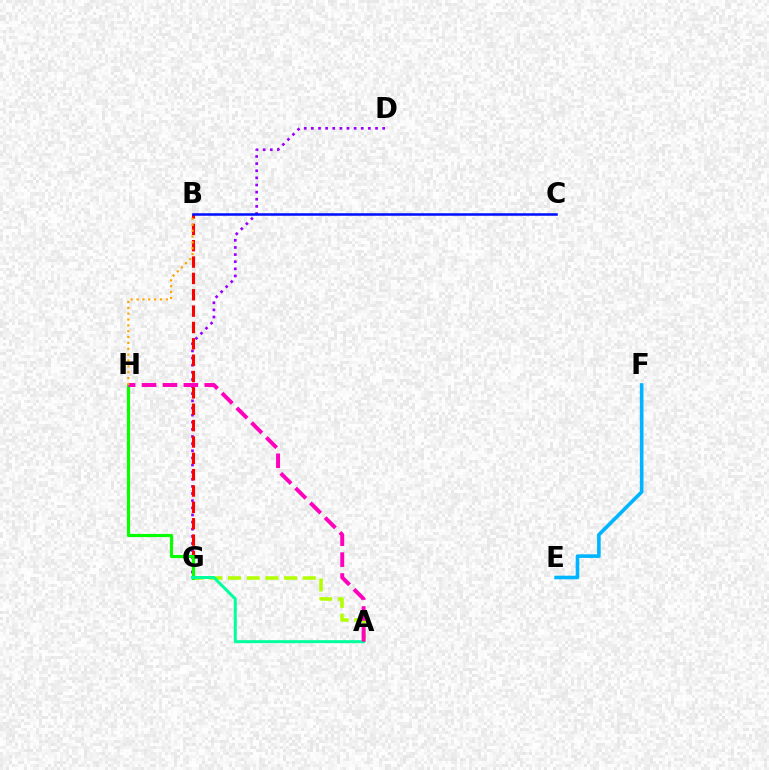{('D', 'G'): [{'color': '#9b00ff', 'line_style': 'dotted', 'thickness': 1.94}], ('A', 'G'): [{'color': '#b3ff00', 'line_style': 'dashed', 'thickness': 2.54}, {'color': '#00ff9d', 'line_style': 'solid', 'thickness': 2.15}], ('B', 'G'): [{'color': '#ff0000', 'line_style': 'dashed', 'thickness': 2.22}], ('G', 'H'): [{'color': '#08ff00', 'line_style': 'solid', 'thickness': 2.28}], ('E', 'F'): [{'color': '#00b5ff', 'line_style': 'solid', 'thickness': 2.61}], ('A', 'H'): [{'color': '#ff00bd', 'line_style': 'dashed', 'thickness': 2.84}], ('B', 'H'): [{'color': '#ffa500', 'line_style': 'dotted', 'thickness': 1.59}], ('B', 'C'): [{'color': '#0010ff', 'line_style': 'solid', 'thickness': 1.82}]}